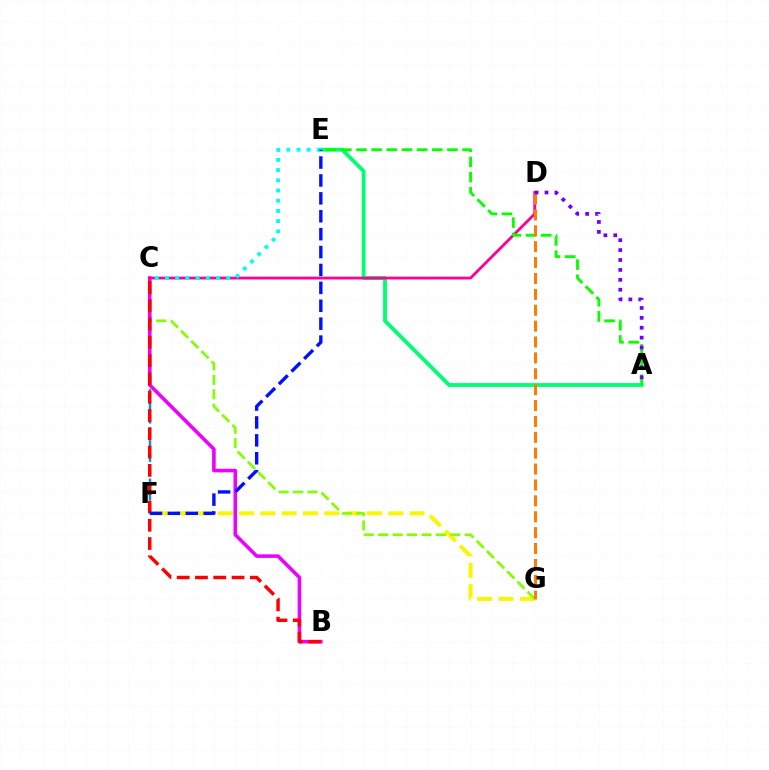{('C', 'F'): [{'color': '#008cff', 'line_style': 'dashed', 'thickness': 1.73}], ('F', 'G'): [{'color': '#fcf500', 'line_style': 'dashed', 'thickness': 2.9}], ('C', 'G'): [{'color': '#84ff00', 'line_style': 'dashed', 'thickness': 1.96}], ('B', 'C'): [{'color': '#ee00ff', 'line_style': 'solid', 'thickness': 2.57}, {'color': '#ff0000', 'line_style': 'dashed', 'thickness': 2.48}], ('A', 'E'): [{'color': '#00ff74', 'line_style': 'solid', 'thickness': 2.76}, {'color': '#08ff00', 'line_style': 'dashed', 'thickness': 2.06}], ('C', 'D'): [{'color': '#ff0094', 'line_style': 'solid', 'thickness': 2.02}], ('D', 'G'): [{'color': '#ff7c00', 'line_style': 'dashed', 'thickness': 2.16}], ('A', 'D'): [{'color': '#7200ff', 'line_style': 'dotted', 'thickness': 2.69}], ('C', 'E'): [{'color': '#00fff6', 'line_style': 'dotted', 'thickness': 2.77}], ('E', 'F'): [{'color': '#0010ff', 'line_style': 'dashed', 'thickness': 2.43}]}